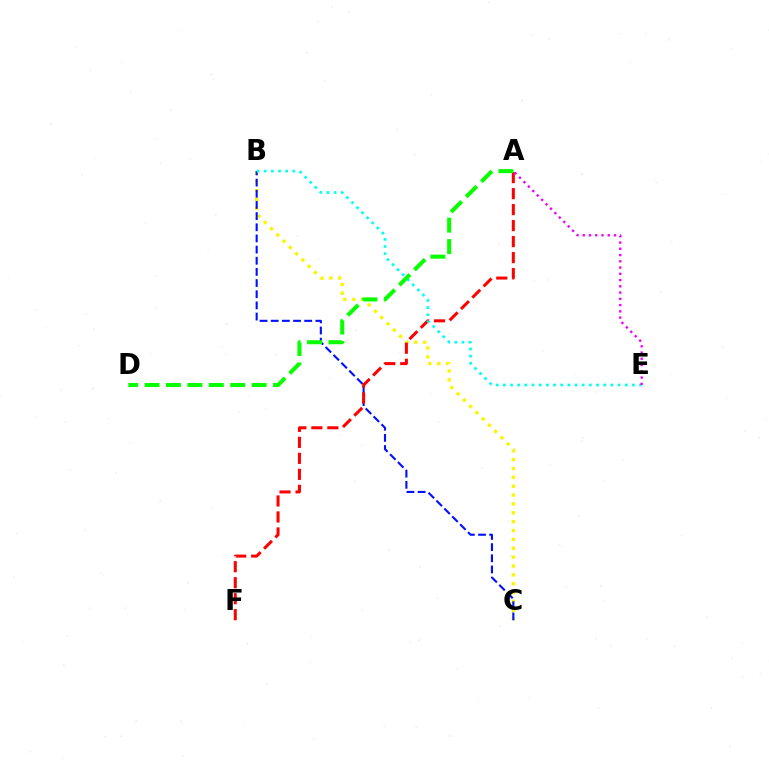{('B', 'C'): [{'color': '#fcf500', 'line_style': 'dotted', 'thickness': 2.41}, {'color': '#0010ff', 'line_style': 'dashed', 'thickness': 1.52}], ('A', 'F'): [{'color': '#ff0000', 'line_style': 'dashed', 'thickness': 2.17}], ('B', 'E'): [{'color': '#00fff6', 'line_style': 'dotted', 'thickness': 1.95}], ('A', 'E'): [{'color': '#ee00ff', 'line_style': 'dotted', 'thickness': 1.7}], ('A', 'D'): [{'color': '#08ff00', 'line_style': 'dashed', 'thickness': 2.91}]}